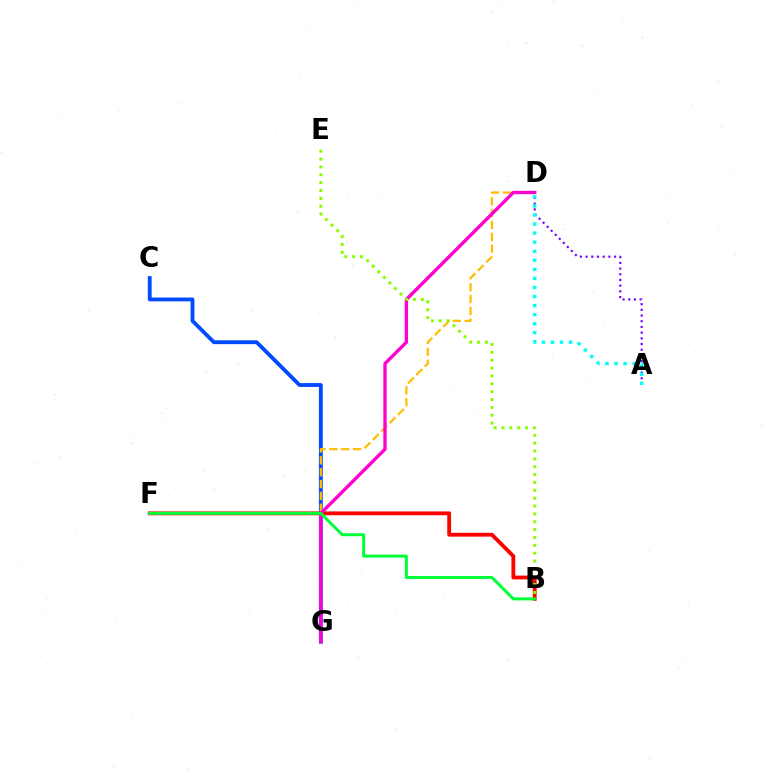{('C', 'G'): [{'color': '#004bff', 'line_style': 'solid', 'thickness': 2.77}], ('B', 'F'): [{'color': '#ff0000', 'line_style': 'solid', 'thickness': 2.76}, {'color': '#00ff39', 'line_style': 'solid', 'thickness': 2.14}], ('A', 'D'): [{'color': '#7200ff', 'line_style': 'dotted', 'thickness': 1.55}, {'color': '#00fff6', 'line_style': 'dotted', 'thickness': 2.46}], ('D', 'G'): [{'color': '#ffbd00', 'line_style': 'dashed', 'thickness': 1.61}, {'color': '#ff00cf', 'line_style': 'solid', 'thickness': 2.42}], ('B', 'E'): [{'color': '#84ff00', 'line_style': 'dotted', 'thickness': 2.13}]}